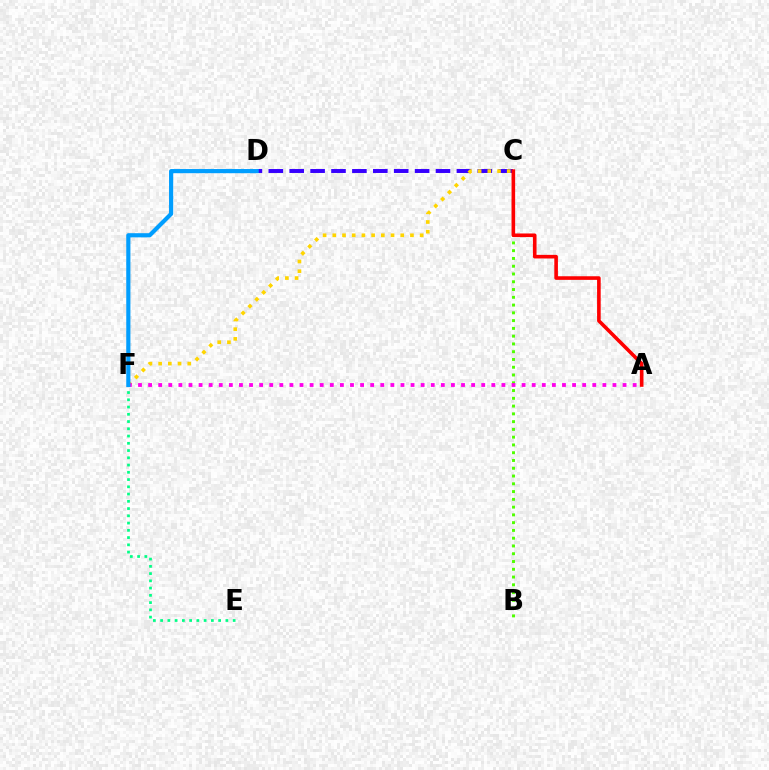{('C', 'D'): [{'color': '#3700ff', 'line_style': 'dashed', 'thickness': 2.84}], ('E', 'F'): [{'color': '#00ff86', 'line_style': 'dotted', 'thickness': 1.97}], ('B', 'C'): [{'color': '#4fff00', 'line_style': 'dotted', 'thickness': 2.11}], ('C', 'F'): [{'color': '#ffd500', 'line_style': 'dotted', 'thickness': 2.64}], ('A', 'F'): [{'color': '#ff00ed', 'line_style': 'dotted', 'thickness': 2.74}], ('A', 'C'): [{'color': '#ff0000', 'line_style': 'solid', 'thickness': 2.6}], ('D', 'F'): [{'color': '#009eff', 'line_style': 'solid', 'thickness': 2.99}]}